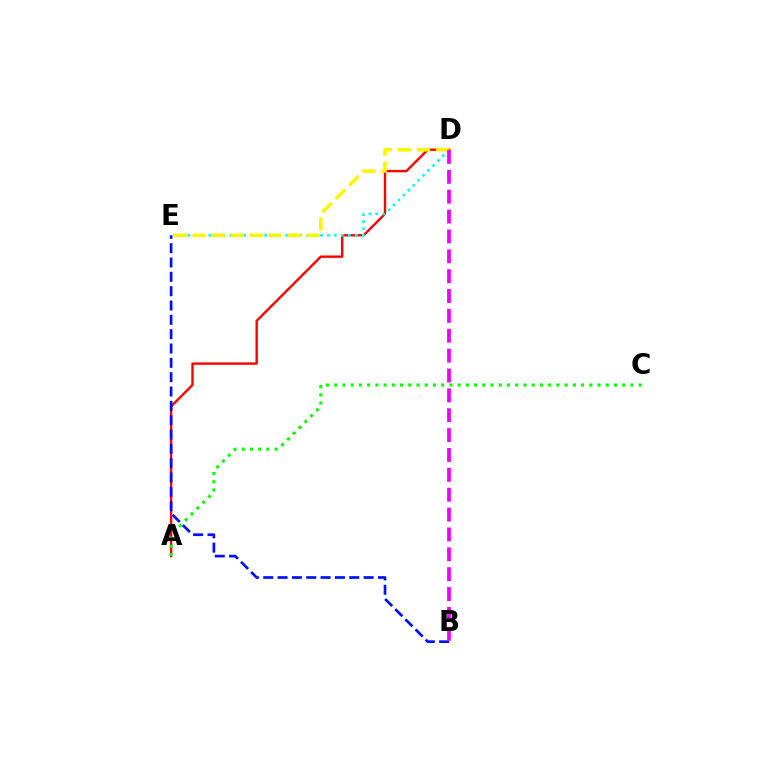{('A', 'D'): [{'color': '#ff0000', 'line_style': 'solid', 'thickness': 1.72}], ('D', 'E'): [{'color': '#00fff6', 'line_style': 'dotted', 'thickness': 1.9}, {'color': '#fcf500', 'line_style': 'dashed', 'thickness': 2.58}], ('B', 'E'): [{'color': '#0010ff', 'line_style': 'dashed', 'thickness': 1.95}], ('A', 'C'): [{'color': '#08ff00', 'line_style': 'dotted', 'thickness': 2.24}], ('B', 'D'): [{'color': '#ee00ff', 'line_style': 'dashed', 'thickness': 2.7}]}